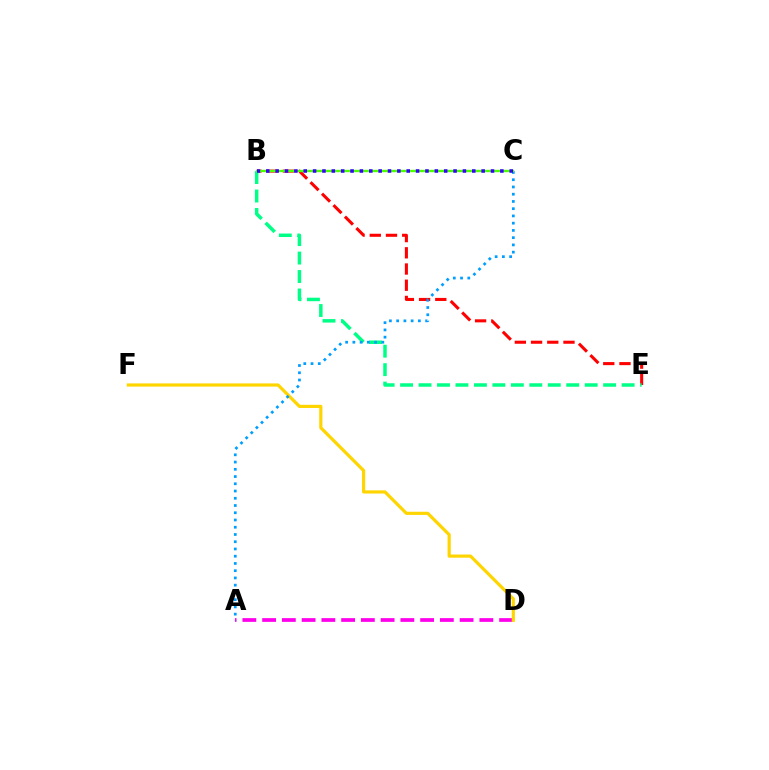{('A', 'D'): [{'color': '#ff00ed', 'line_style': 'dashed', 'thickness': 2.68}], ('B', 'E'): [{'color': '#ff0000', 'line_style': 'dashed', 'thickness': 2.2}, {'color': '#00ff86', 'line_style': 'dashed', 'thickness': 2.51}], ('D', 'F'): [{'color': '#ffd500', 'line_style': 'solid', 'thickness': 2.29}], ('A', 'C'): [{'color': '#009eff', 'line_style': 'dotted', 'thickness': 1.97}], ('B', 'C'): [{'color': '#4fff00', 'line_style': 'solid', 'thickness': 1.72}, {'color': '#3700ff', 'line_style': 'dotted', 'thickness': 2.54}]}